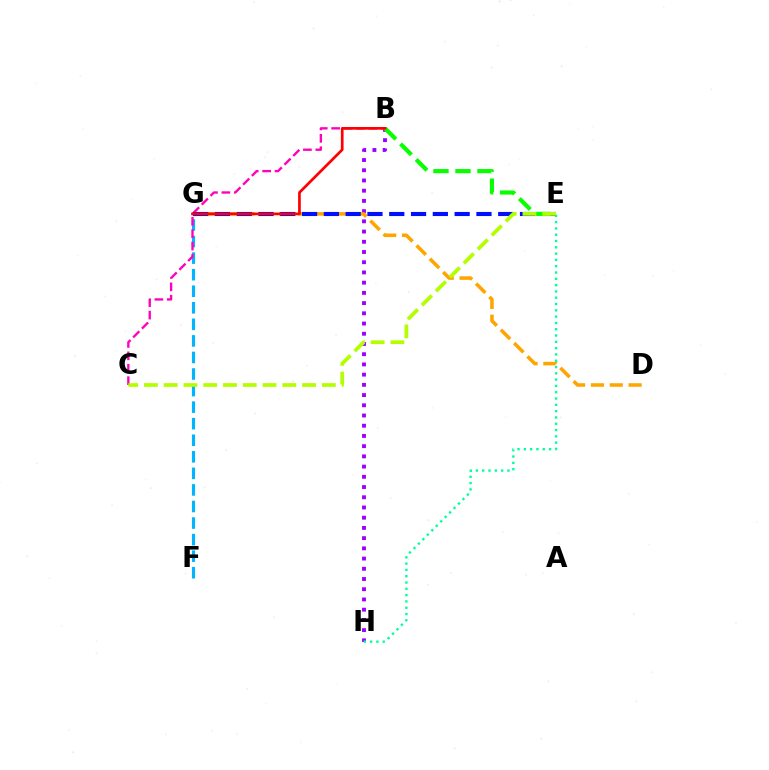{('B', 'H'): [{'color': '#9b00ff', 'line_style': 'dotted', 'thickness': 2.78}], ('D', 'G'): [{'color': '#ffa500', 'line_style': 'dashed', 'thickness': 2.56}], ('F', 'G'): [{'color': '#00b5ff', 'line_style': 'dashed', 'thickness': 2.25}], ('E', 'H'): [{'color': '#00ff9d', 'line_style': 'dotted', 'thickness': 1.71}], ('B', 'C'): [{'color': '#ff00bd', 'line_style': 'dashed', 'thickness': 1.69}], ('E', 'G'): [{'color': '#0010ff', 'line_style': 'dashed', 'thickness': 2.96}], ('B', 'E'): [{'color': '#08ff00', 'line_style': 'dashed', 'thickness': 2.99}], ('B', 'G'): [{'color': '#ff0000', 'line_style': 'solid', 'thickness': 1.93}], ('C', 'E'): [{'color': '#b3ff00', 'line_style': 'dashed', 'thickness': 2.69}]}